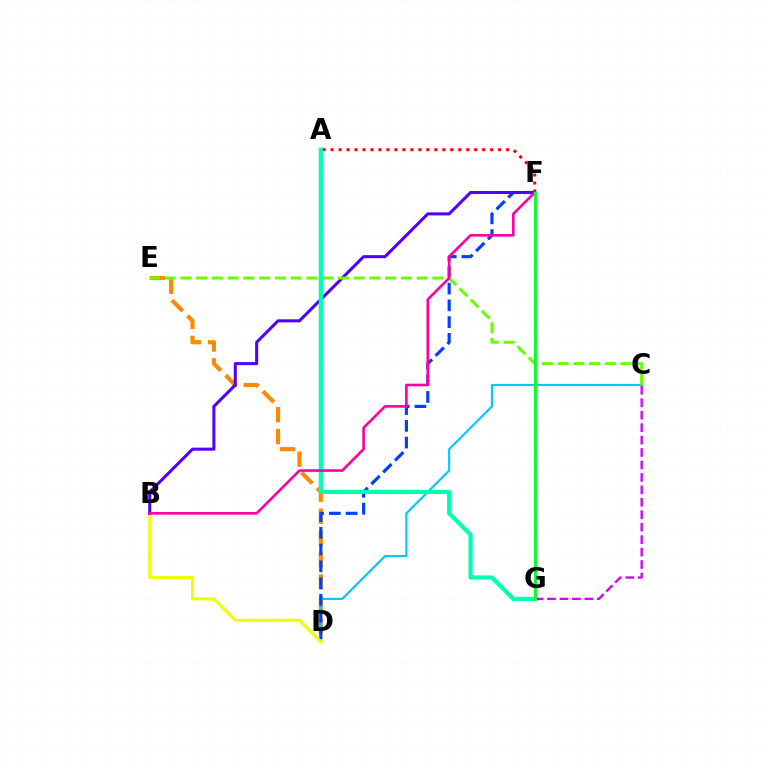{('D', 'E'): [{'color': '#ff8800', 'line_style': 'dashed', 'thickness': 2.98}], ('C', 'D'): [{'color': '#00c7ff', 'line_style': 'solid', 'thickness': 1.55}], ('D', 'F'): [{'color': '#003fff', 'line_style': 'dashed', 'thickness': 2.28}], ('B', 'D'): [{'color': '#eeff00', 'line_style': 'solid', 'thickness': 2.22}], ('C', 'G'): [{'color': '#d600ff', 'line_style': 'dashed', 'thickness': 1.69}], ('A', 'F'): [{'color': '#ff0000', 'line_style': 'dotted', 'thickness': 2.17}], ('B', 'F'): [{'color': '#4f00ff', 'line_style': 'solid', 'thickness': 2.18}, {'color': '#ff00a0', 'line_style': 'solid', 'thickness': 1.89}], ('C', 'E'): [{'color': '#66ff00', 'line_style': 'dashed', 'thickness': 2.14}], ('A', 'G'): [{'color': '#00ffaf', 'line_style': 'solid', 'thickness': 3.0}], ('F', 'G'): [{'color': '#00ff27', 'line_style': 'solid', 'thickness': 2.06}]}